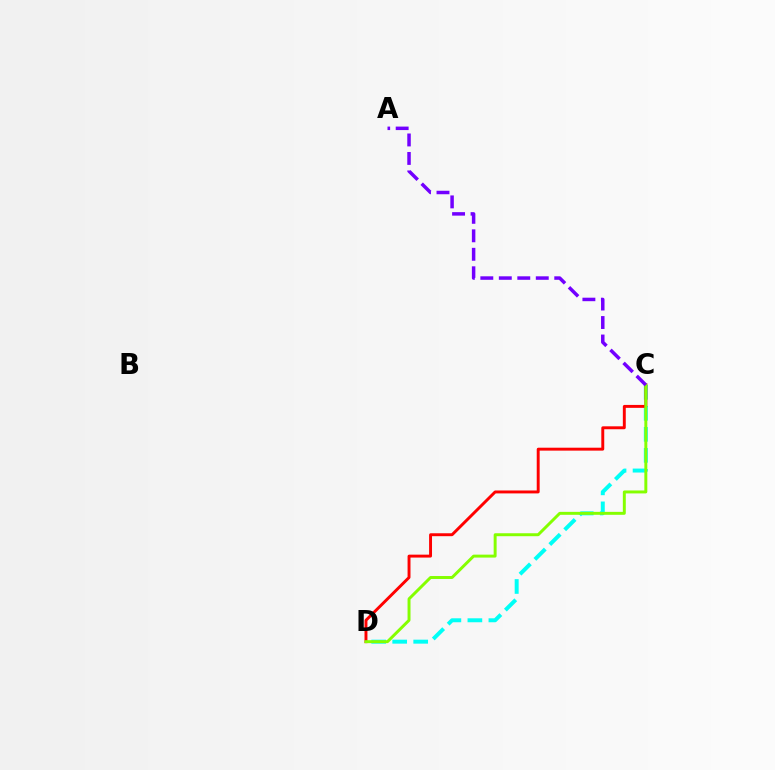{('C', 'D'): [{'color': '#00fff6', 'line_style': 'dashed', 'thickness': 2.85}, {'color': '#ff0000', 'line_style': 'solid', 'thickness': 2.1}, {'color': '#84ff00', 'line_style': 'solid', 'thickness': 2.12}], ('A', 'C'): [{'color': '#7200ff', 'line_style': 'dashed', 'thickness': 2.51}]}